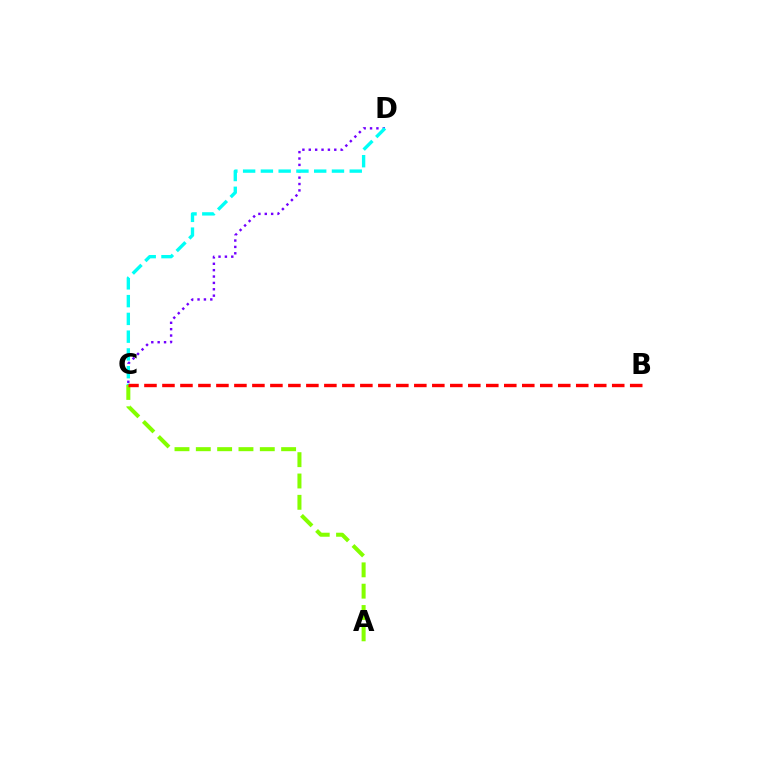{('C', 'D'): [{'color': '#7200ff', 'line_style': 'dotted', 'thickness': 1.73}, {'color': '#00fff6', 'line_style': 'dashed', 'thickness': 2.41}], ('A', 'C'): [{'color': '#84ff00', 'line_style': 'dashed', 'thickness': 2.9}], ('B', 'C'): [{'color': '#ff0000', 'line_style': 'dashed', 'thickness': 2.44}]}